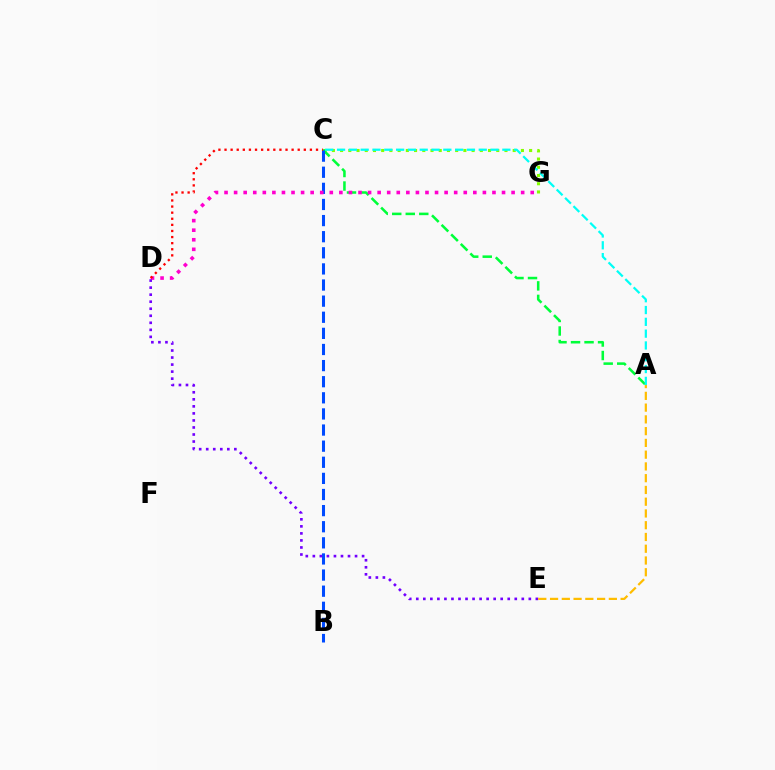{('C', 'G'): [{'color': '#84ff00', 'line_style': 'dotted', 'thickness': 2.23}], ('A', 'C'): [{'color': '#00ff39', 'line_style': 'dashed', 'thickness': 1.84}, {'color': '#00fff6', 'line_style': 'dashed', 'thickness': 1.6}], ('B', 'C'): [{'color': '#004bff', 'line_style': 'dashed', 'thickness': 2.19}], ('D', 'G'): [{'color': '#ff00cf', 'line_style': 'dotted', 'thickness': 2.6}], ('C', 'D'): [{'color': '#ff0000', 'line_style': 'dotted', 'thickness': 1.66}], ('D', 'E'): [{'color': '#7200ff', 'line_style': 'dotted', 'thickness': 1.91}], ('A', 'E'): [{'color': '#ffbd00', 'line_style': 'dashed', 'thickness': 1.6}]}